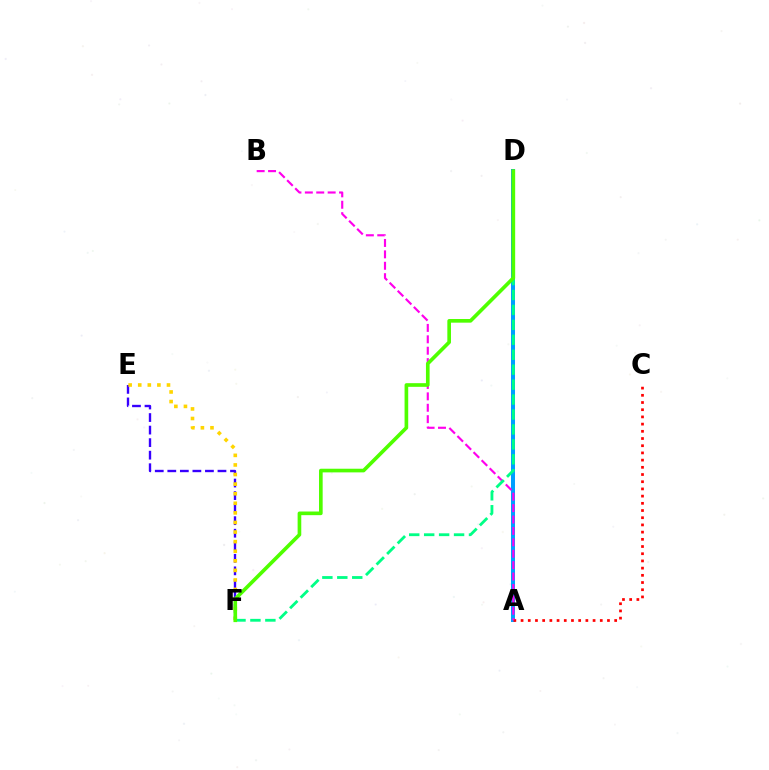{('A', 'D'): [{'color': '#009eff', 'line_style': 'solid', 'thickness': 2.89}], ('A', 'C'): [{'color': '#ff0000', 'line_style': 'dotted', 'thickness': 1.96}], ('A', 'B'): [{'color': '#ff00ed', 'line_style': 'dashed', 'thickness': 1.55}], ('E', 'F'): [{'color': '#3700ff', 'line_style': 'dashed', 'thickness': 1.7}, {'color': '#ffd500', 'line_style': 'dotted', 'thickness': 2.6}], ('D', 'F'): [{'color': '#00ff86', 'line_style': 'dashed', 'thickness': 2.03}, {'color': '#4fff00', 'line_style': 'solid', 'thickness': 2.63}]}